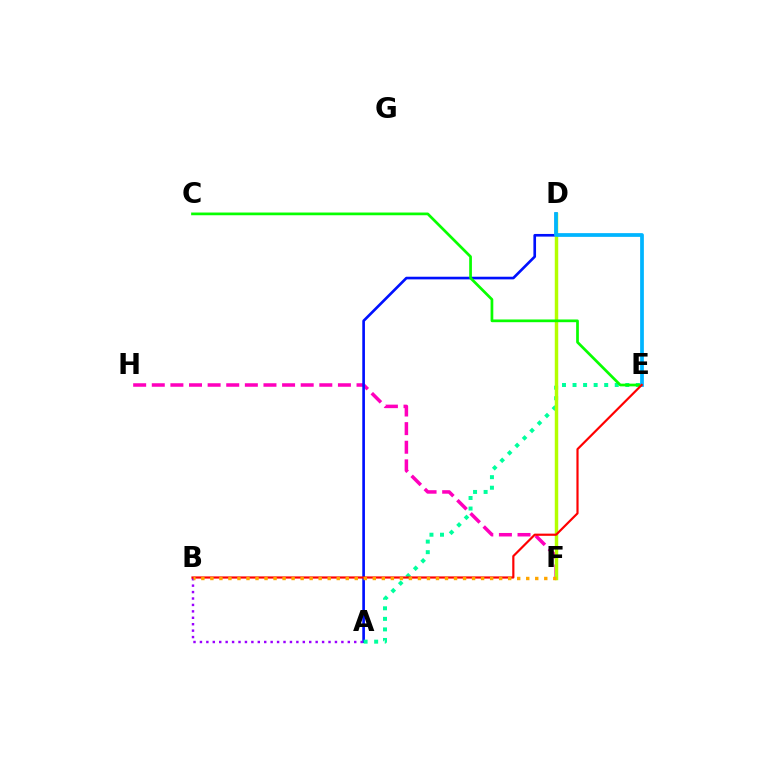{('F', 'H'): [{'color': '#ff00bd', 'line_style': 'dashed', 'thickness': 2.53}], ('A', 'D'): [{'color': '#0010ff', 'line_style': 'solid', 'thickness': 1.91}], ('A', 'E'): [{'color': '#00ff9d', 'line_style': 'dotted', 'thickness': 2.87}], ('D', 'F'): [{'color': '#b3ff00', 'line_style': 'solid', 'thickness': 2.48}], ('A', 'B'): [{'color': '#9b00ff', 'line_style': 'dotted', 'thickness': 1.75}], ('C', 'E'): [{'color': '#08ff00', 'line_style': 'solid', 'thickness': 1.96}], ('D', 'E'): [{'color': '#00b5ff', 'line_style': 'solid', 'thickness': 2.69}], ('B', 'E'): [{'color': '#ff0000', 'line_style': 'solid', 'thickness': 1.57}], ('B', 'F'): [{'color': '#ffa500', 'line_style': 'dotted', 'thickness': 2.45}]}